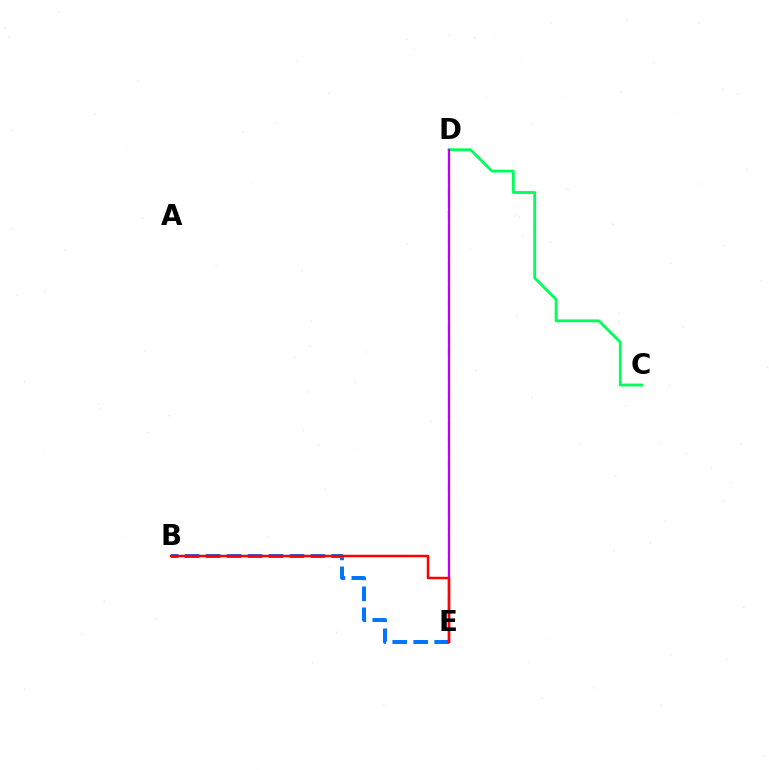{('D', 'E'): [{'color': '#d1ff00', 'line_style': 'dashed', 'thickness': 1.68}, {'color': '#b900ff', 'line_style': 'solid', 'thickness': 1.66}], ('C', 'D'): [{'color': '#00ff5c', 'line_style': 'solid', 'thickness': 2.04}], ('B', 'E'): [{'color': '#0074ff', 'line_style': 'dashed', 'thickness': 2.85}, {'color': '#ff0000', 'line_style': 'solid', 'thickness': 1.79}]}